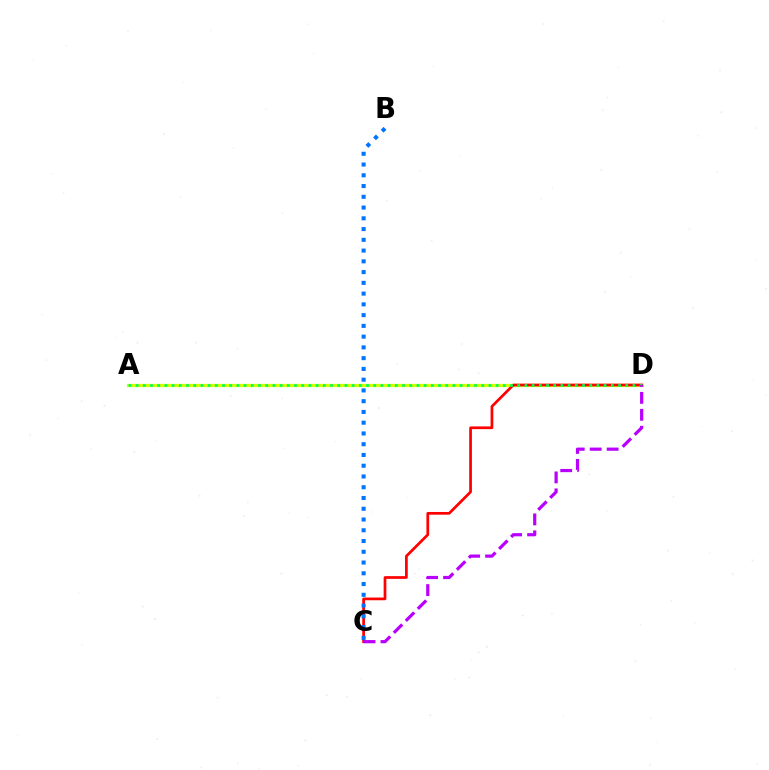{('A', 'D'): [{'color': '#d1ff00', 'line_style': 'solid', 'thickness': 2.34}, {'color': '#00ff5c', 'line_style': 'dotted', 'thickness': 1.96}], ('C', 'D'): [{'color': '#ff0000', 'line_style': 'solid', 'thickness': 1.96}, {'color': '#b900ff', 'line_style': 'dashed', 'thickness': 2.3}], ('B', 'C'): [{'color': '#0074ff', 'line_style': 'dotted', 'thickness': 2.92}]}